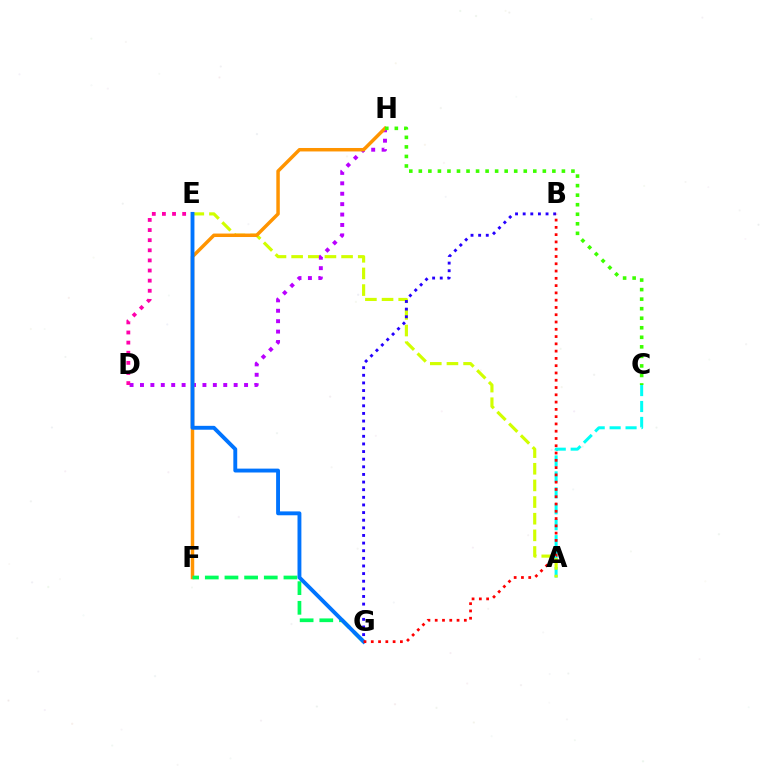{('A', 'C'): [{'color': '#00fff6', 'line_style': 'dashed', 'thickness': 2.16}], ('A', 'E'): [{'color': '#d1ff00', 'line_style': 'dashed', 'thickness': 2.26}], ('D', 'H'): [{'color': '#b900ff', 'line_style': 'dotted', 'thickness': 2.83}], ('D', 'E'): [{'color': '#ff00ac', 'line_style': 'dotted', 'thickness': 2.75}], ('F', 'H'): [{'color': '#ff9400', 'line_style': 'solid', 'thickness': 2.5}], ('B', 'G'): [{'color': '#2500ff', 'line_style': 'dotted', 'thickness': 2.07}, {'color': '#ff0000', 'line_style': 'dotted', 'thickness': 1.98}], ('F', 'G'): [{'color': '#00ff5c', 'line_style': 'dashed', 'thickness': 2.67}], ('C', 'H'): [{'color': '#3dff00', 'line_style': 'dotted', 'thickness': 2.59}], ('E', 'G'): [{'color': '#0074ff', 'line_style': 'solid', 'thickness': 2.79}]}